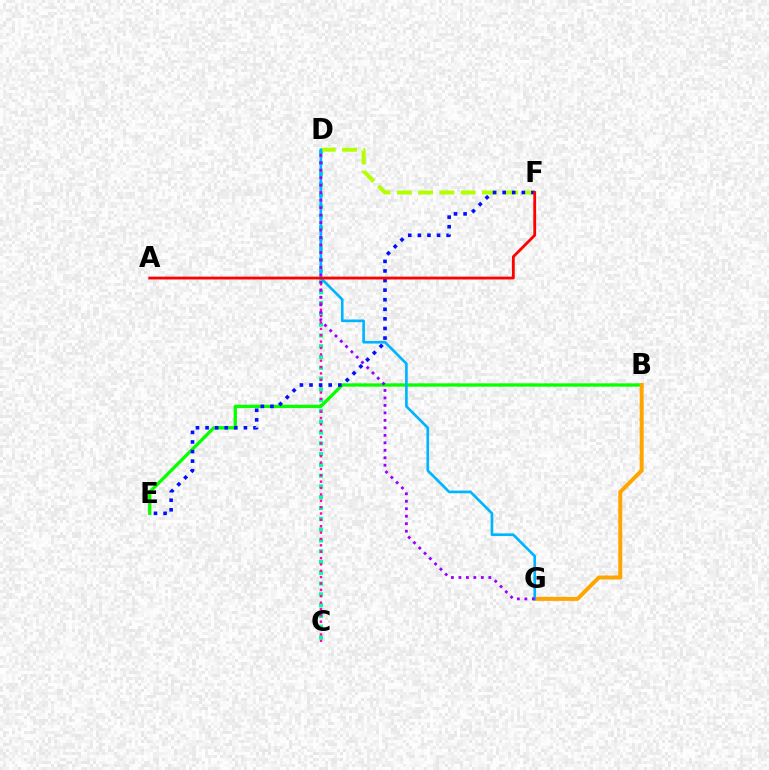{('C', 'D'): [{'color': '#00ff9d', 'line_style': 'dotted', 'thickness': 2.93}, {'color': '#ff00bd', 'line_style': 'dotted', 'thickness': 1.73}], ('D', 'F'): [{'color': '#b3ff00', 'line_style': 'dashed', 'thickness': 2.89}], ('B', 'E'): [{'color': '#08ff00', 'line_style': 'solid', 'thickness': 2.38}], ('E', 'F'): [{'color': '#0010ff', 'line_style': 'dotted', 'thickness': 2.6}], ('B', 'G'): [{'color': '#ffa500', 'line_style': 'solid', 'thickness': 2.86}], ('D', 'G'): [{'color': '#00b5ff', 'line_style': 'solid', 'thickness': 1.92}, {'color': '#9b00ff', 'line_style': 'dotted', 'thickness': 2.03}], ('A', 'F'): [{'color': '#ff0000', 'line_style': 'solid', 'thickness': 2.02}]}